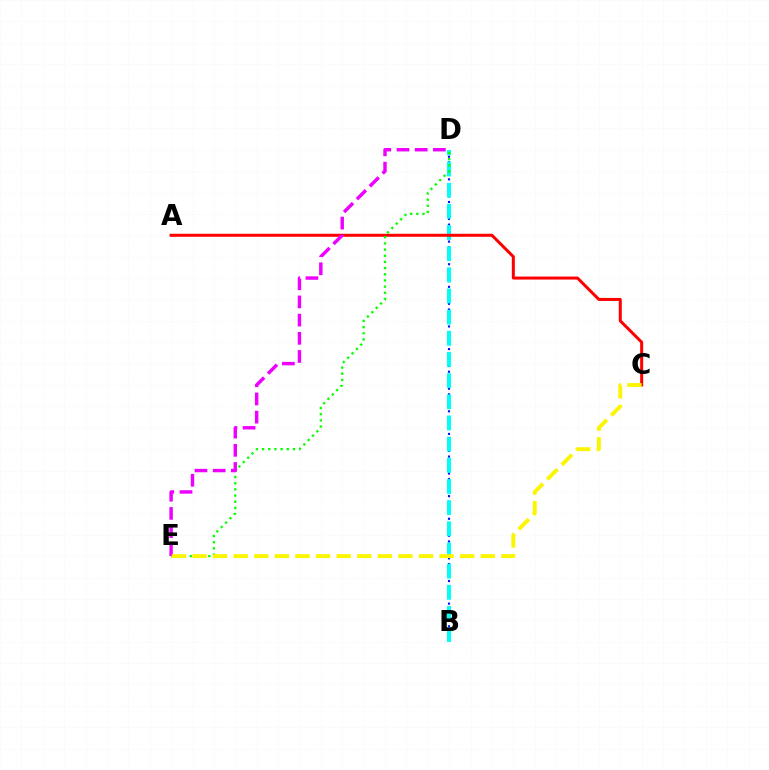{('B', 'D'): [{'color': '#0010ff', 'line_style': 'dotted', 'thickness': 1.54}, {'color': '#00fff6', 'line_style': 'dashed', 'thickness': 2.88}], ('A', 'C'): [{'color': '#ff0000', 'line_style': 'solid', 'thickness': 2.17}], ('D', 'E'): [{'color': '#08ff00', 'line_style': 'dotted', 'thickness': 1.68}, {'color': '#ee00ff', 'line_style': 'dashed', 'thickness': 2.47}], ('C', 'E'): [{'color': '#fcf500', 'line_style': 'dashed', 'thickness': 2.8}]}